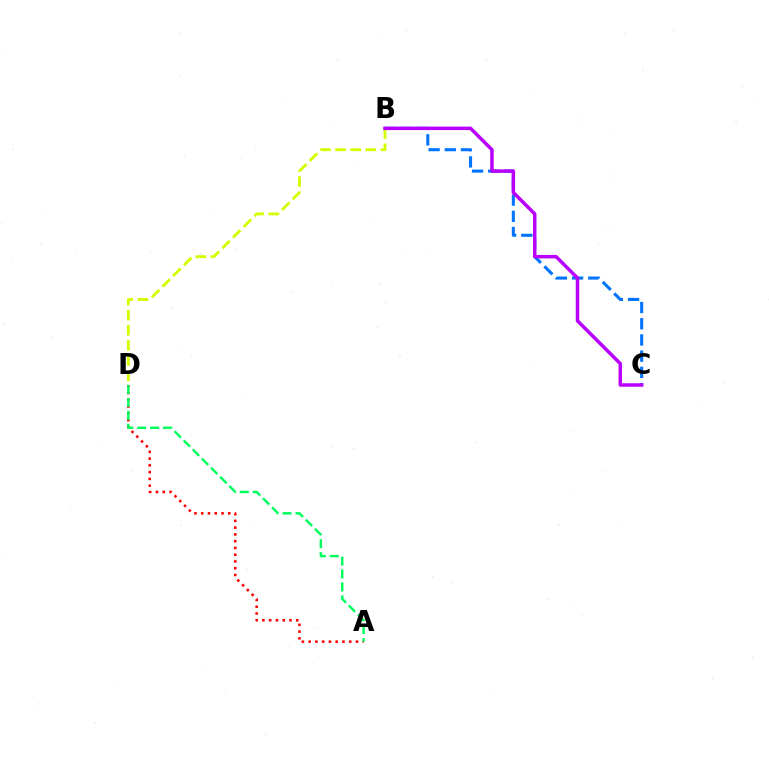{('A', 'D'): [{'color': '#ff0000', 'line_style': 'dotted', 'thickness': 1.84}, {'color': '#00ff5c', 'line_style': 'dashed', 'thickness': 1.75}], ('B', 'C'): [{'color': '#0074ff', 'line_style': 'dashed', 'thickness': 2.2}, {'color': '#b900ff', 'line_style': 'solid', 'thickness': 2.51}], ('B', 'D'): [{'color': '#d1ff00', 'line_style': 'dashed', 'thickness': 2.05}]}